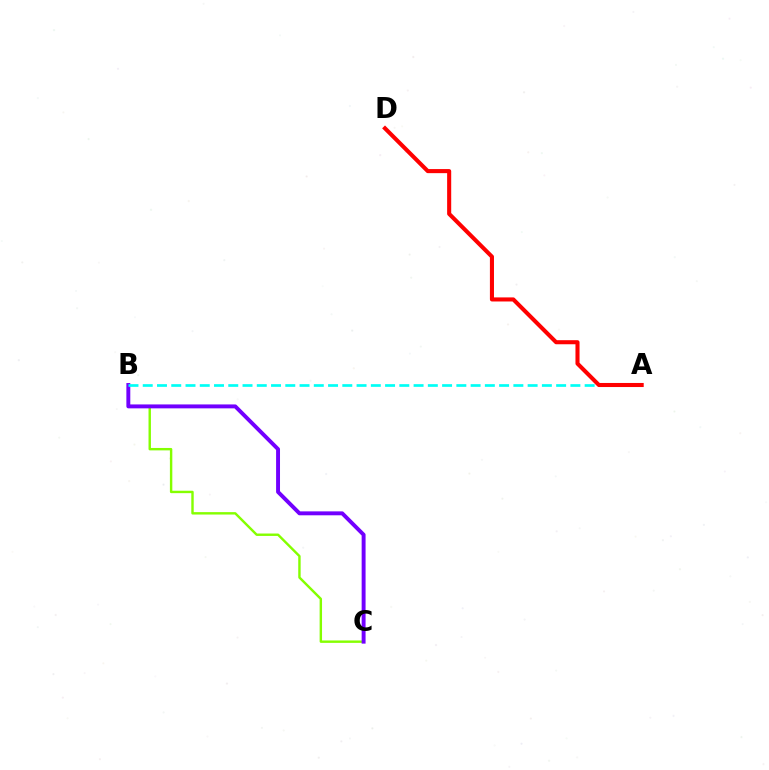{('B', 'C'): [{'color': '#84ff00', 'line_style': 'solid', 'thickness': 1.74}, {'color': '#7200ff', 'line_style': 'solid', 'thickness': 2.82}], ('A', 'B'): [{'color': '#00fff6', 'line_style': 'dashed', 'thickness': 1.94}], ('A', 'D'): [{'color': '#ff0000', 'line_style': 'solid', 'thickness': 2.93}]}